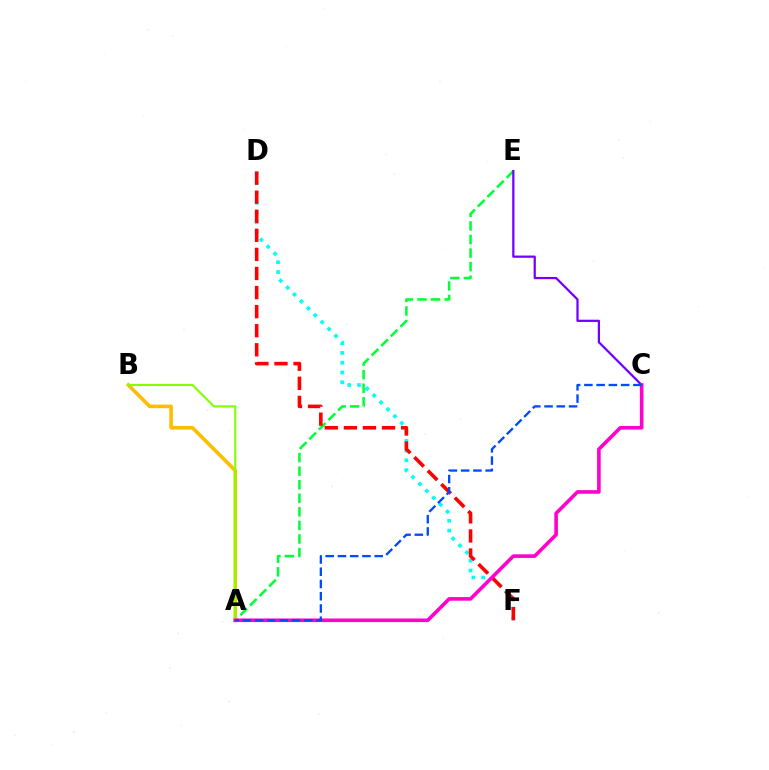{('A', 'E'): [{'color': '#00ff39', 'line_style': 'dashed', 'thickness': 1.84}], ('D', 'F'): [{'color': '#00fff6', 'line_style': 'dotted', 'thickness': 2.65}, {'color': '#ff0000', 'line_style': 'dashed', 'thickness': 2.59}], ('C', 'E'): [{'color': '#7200ff', 'line_style': 'solid', 'thickness': 1.62}], ('A', 'B'): [{'color': '#ffbd00', 'line_style': 'solid', 'thickness': 2.61}, {'color': '#84ff00', 'line_style': 'solid', 'thickness': 1.53}], ('A', 'C'): [{'color': '#ff00cf', 'line_style': 'solid', 'thickness': 2.59}, {'color': '#004bff', 'line_style': 'dashed', 'thickness': 1.66}]}